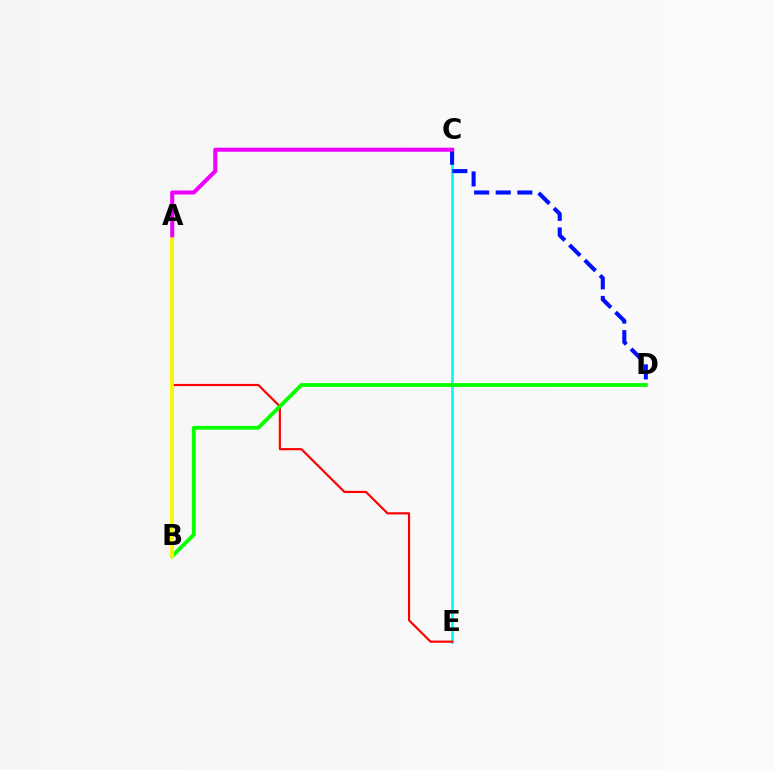{('C', 'E'): [{'color': '#00fff6', 'line_style': 'solid', 'thickness': 1.98}], ('A', 'E'): [{'color': '#ff0000', 'line_style': 'solid', 'thickness': 1.56}], ('B', 'D'): [{'color': '#08ff00', 'line_style': 'solid', 'thickness': 2.74}], ('C', 'D'): [{'color': '#0010ff', 'line_style': 'dashed', 'thickness': 2.93}], ('A', 'B'): [{'color': '#fcf500', 'line_style': 'solid', 'thickness': 2.73}], ('A', 'C'): [{'color': '#ee00ff', 'line_style': 'solid', 'thickness': 2.91}]}